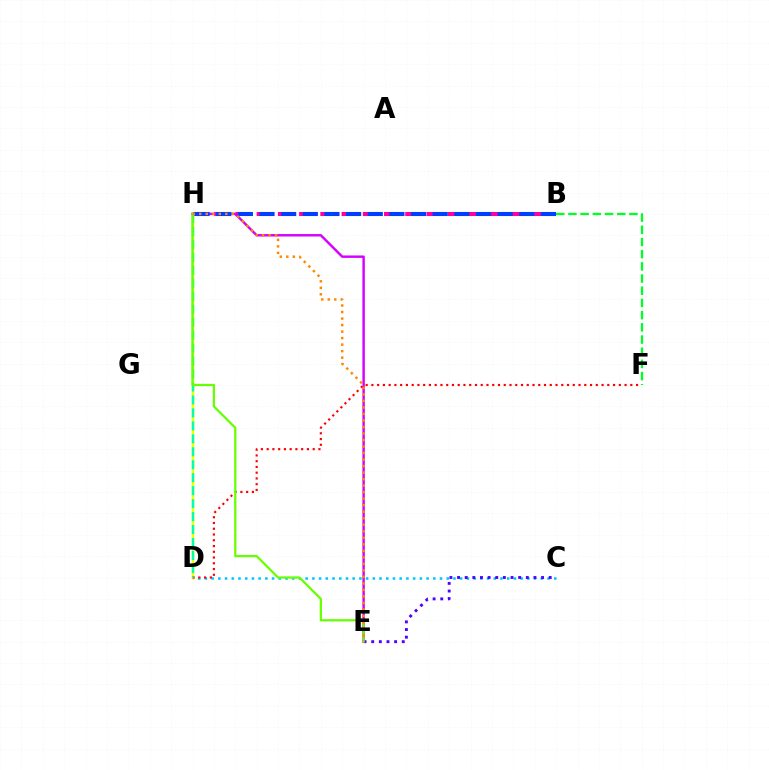{('B', 'H'): [{'color': '#ff00a0', 'line_style': 'dashed', 'thickness': 2.88}, {'color': '#003fff', 'line_style': 'dashed', 'thickness': 2.94}], ('C', 'D'): [{'color': '#00c7ff', 'line_style': 'dotted', 'thickness': 1.83}], ('D', 'H'): [{'color': '#eeff00', 'line_style': 'solid', 'thickness': 1.78}, {'color': '#00ffaf', 'line_style': 'dashed', 'thickness': 1.76}], ('E', 'H'): [{'color': '#d600ff', 'line_style': 'solid', 'thickness': 1.75}, {'color': '#66ff00', 'line_style': 'solid', 'thickness': 1.61}, {'color': '#ff8800', 'line_style': 'dotted', 'thickness': 1.77}], ('B', 'F'): [{'color': '#00ff27', 'line_style': 'dashed', 'thickness': 1.66}], ('C', 'E'): [{'color': '#4f00ff', 'line_style': 'dotted', 'thickness': 2.08}], ('D', 'F'): [{'color': '#ff0000', 'line_style': 'dotted', 'thickness': 1.56}]}